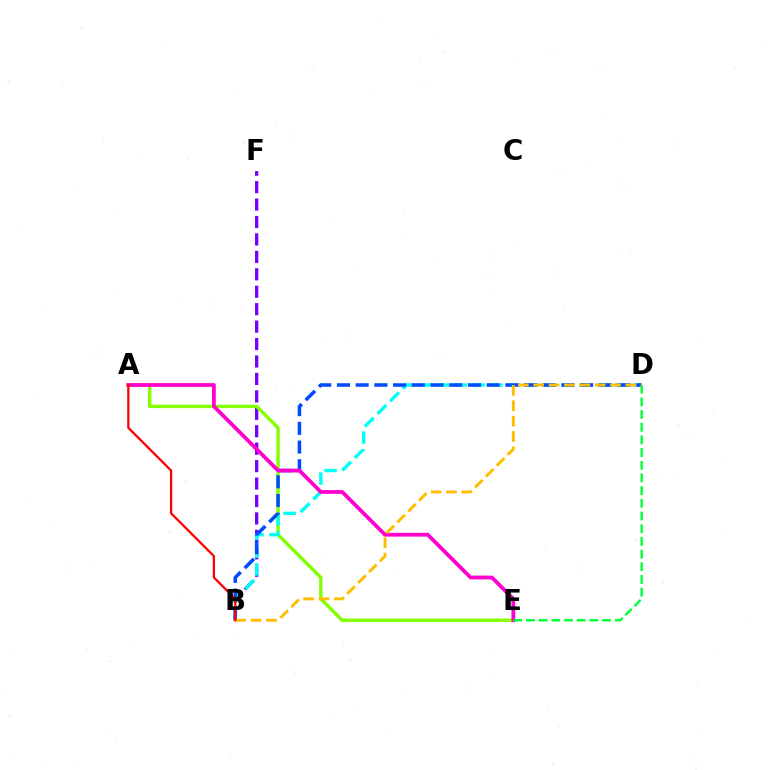{('B', 'F'): [{'color': '#7200ff', 'line_style': 'dashed', 'thickness': 2.37}], ('A', 'E'): [{'color': '#84ff00', 'line_style': 'solid', 'thickness': 2.47}, {'color': '#ff00cf', 'line_style': 'solid', 'thickness': 2.72}], ('B', 'D'): [{'color': '#00fff6', 'line_style': 'dashed', 'thickness': 2.42}, {'color': '#004bff', 'line_style': 'dashed', 'thickness': 2.54}, {'color': '#ffbd00', 'line_style': 'dashed', 'thickness': 2.09}], ('D', 'E'): [{'color': '#00ff39', 'line_style': 'dashed', 'thickness': 1.72}], ('A', 'B'): [{'color': '#ff0000', 'line_style': 'solid', 'thickness': 1.63}]}